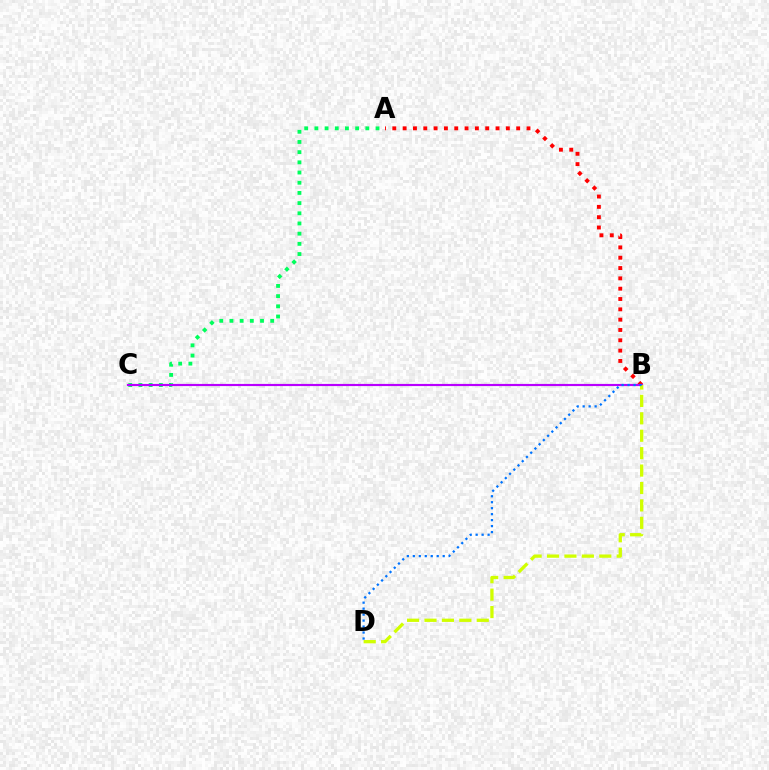{('A', 'B'): [{'color': '#ff0000', 'line_style': 'dotted', 'thickness': 2.8}], ('A', 'C'): [{'color': '#00ff5c', 'line_style': 'dotted', 'thickness': 2.77}], ('B', 'C'): [{'color': '#b900ff', 'line_style': 'solid', 'thickness': 1.56}], ('B', 'D'): [{'color': '#d1ff00', 'line_style': 'dashed', 'thickness': 2.37}, {'color': '#0074ff', 'line_style': 'dotted', 'thickness': 1.62}]}